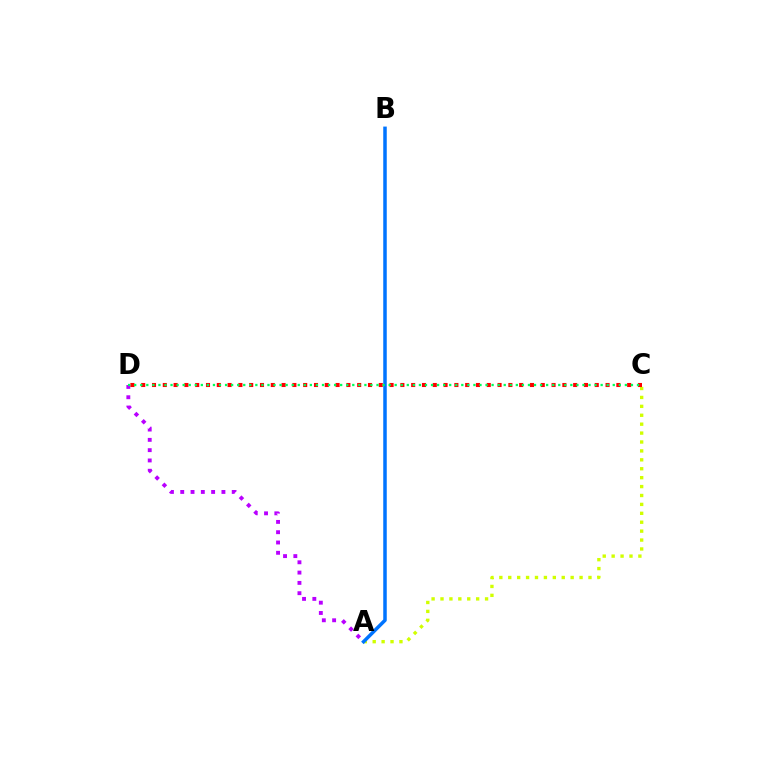{('A', 'D'): [{'color': '#b900ff', 'line_style': 'dotted', 'thickness': 2.8}], ('A', 'C'): [{'color': '#d1ff00', 'line_style': 'dotted', 'thickness': 2.42}], ('C', 'D'): [{'color': '#ff0000', 'line_style': 'dotted', 'thickness': 2.93}, {'color': '#00ff5c', 'line_style': 'dotted', 'thickness': 1.65}], ('A', 'B'): [{'color': '#0074ff', 'line_style': 'solid', 'thickness': 2.53}]}